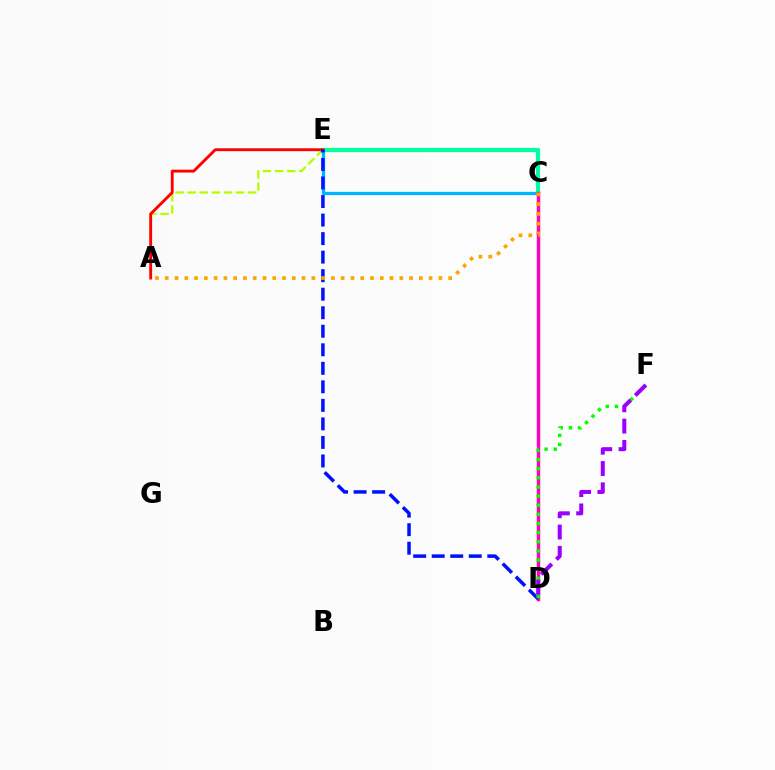{('A', 'E'): [{'color': '#b3ff00', 'line_style': 'dashed', 'thickness': 1.64}, {'color': '#ff0000', 'line_style': 'solid', 'thickness': 2.07}], ('C', 'E'): [{'color': '#00ff9d', 'line_style': 'solid', 'thickness': 3.0}, {'color': '#00b5ff', 'line_style': 'solid', 'thickness': 2.36}], ('C', 'D'): [{'color': '#ff00bd', 'line_style': 'solid', 'thickness': 2.48}], ('D', 'E'): [{'color': '#0010ff', 'line_style': 'dashed', 'thickness': 2.52}], ('D', 'F'): [{'color': '#08ff00', 'line_style': 'dotted', 'thickness': 2.48}, {'color': '#9b00ff', 'line_style': 'dashed', 'thickness': 2.9}], ('A', 'C'): [{'color': '#ffa500', 'line_style': 'dotted', 'thickness': 2.66}]}